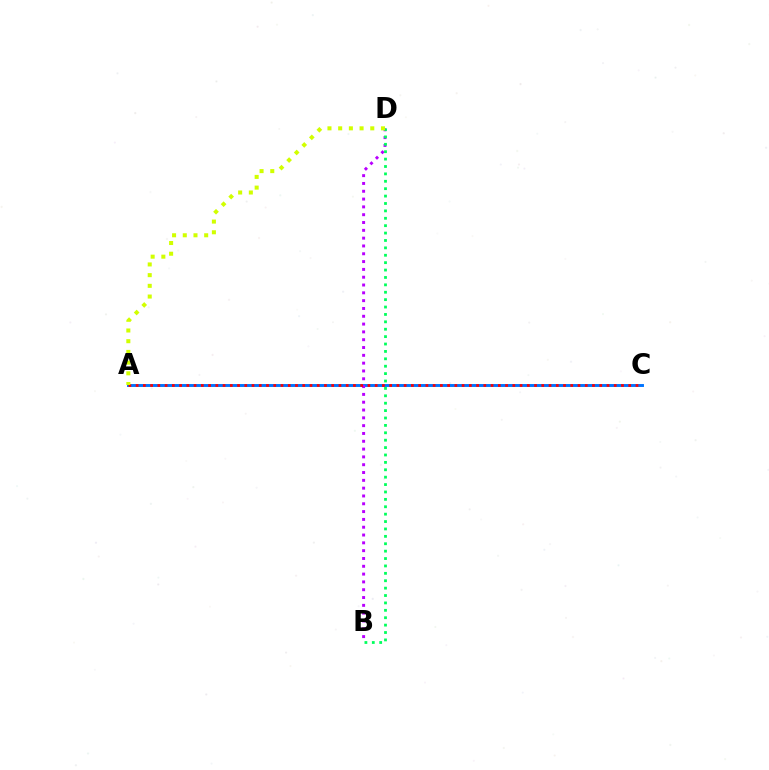{('A', 'C'): [{'color': '#0074ff', 'line_style': 'solid', 'thickness': 2.1}, {'color': '#ff0000', 'line_style': 'dotted', 'thickness': 1.97}], ('B', 'D'): [{'color': '#b900ff', 'line_style': 'dotted', 'thickness': 2.12}, {'color': '#00ff5c', 'line_style': 'dotted', 'thickness': 2.01}], ('A', 'D'): [{'color': '#d1ff00', 'line_style': 'dotted', 'thickness': 2.91}]}